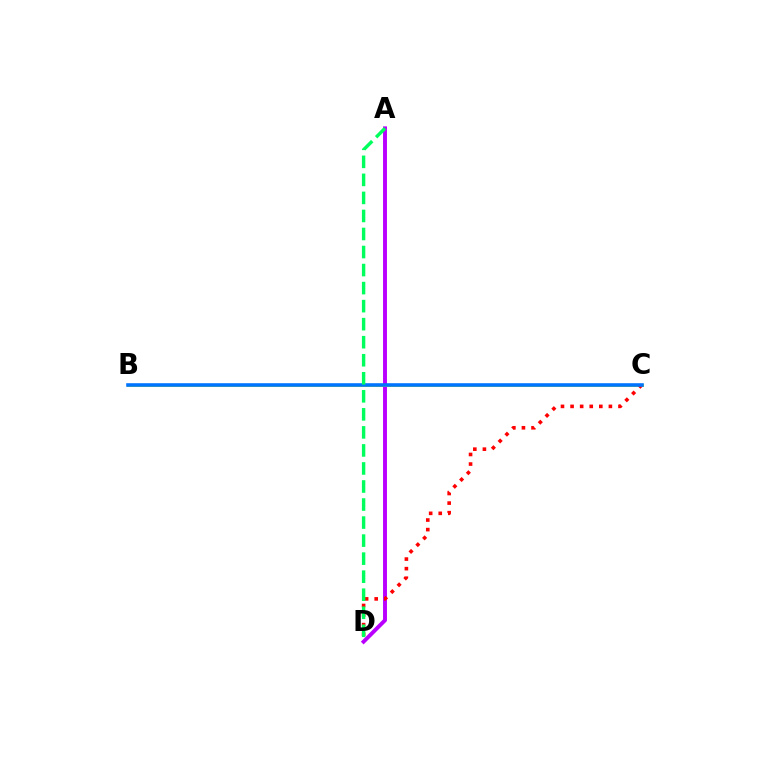{('A', 'D'): [{'color': '#b900ff', 'line_style': 'solid', 'thickness': 2.82}, {'color': '#00ff5c', 'line_style': 'dashed', 'thickness': 2.45}], ('B', 'C'): [{'color': '#d1ff00', 'line_style': 'solid', 'thickness': 2.17}, {'color': '#0074ff', 'line_style': 'solid', 'thickness': 2.58}], ('C', 'D'): [{'color': '#ff0000', 'line_style': 'dotted', 'thickness': 2.6}]}